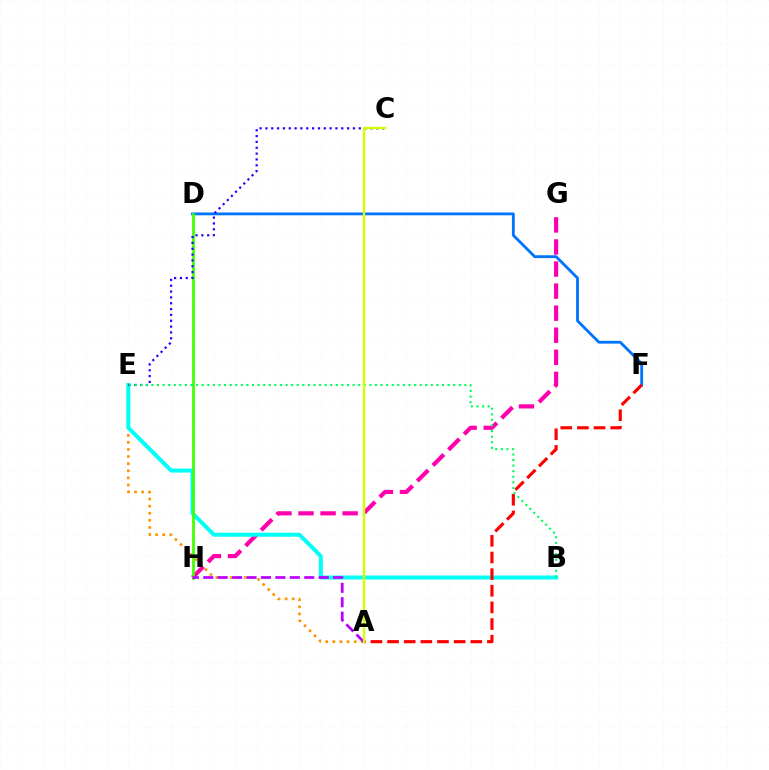{('G', 'H'): [{'color': '#ff00ac', 'line_style': 'dashed', 'thickness': 3.0}], ('D', 'F'): [{'color': '#0074ff', 'line_style': 'solid', 'thickness': 2.03}], ('A', 'E'): [{'color': '#ff9400', 'line_style': 'dotted', 'thickness': 1.93}], ('B', 'E'): [{'color': '#00fff6', 'line_style': 'solid', 'thickness': 2.87}, {'color': '#00ff5c', 'line_style': 'dotted', 'thickness': 1.52}], ('D', 'H'): [{'color': '#3dff00', 'line_style': 'solid', 'thickness': 1.95}], ('C', 'E'): [{'color': '#2500ff', 'line_style': 'dotted', 'thickness': 1.59}], ('A', 'F'): [{'color': '#ff0000', 'line_style': 'dashed', 'thickness': 2.26}], ('A', 'H'): [{'color': '#b900ff', 'line_style': 'dashed', 'thickness': 1.96}], ('A', 'C'): [{'color': '#d1ff00', 'line_style': 'solid', 'thickness': 1.69}]}